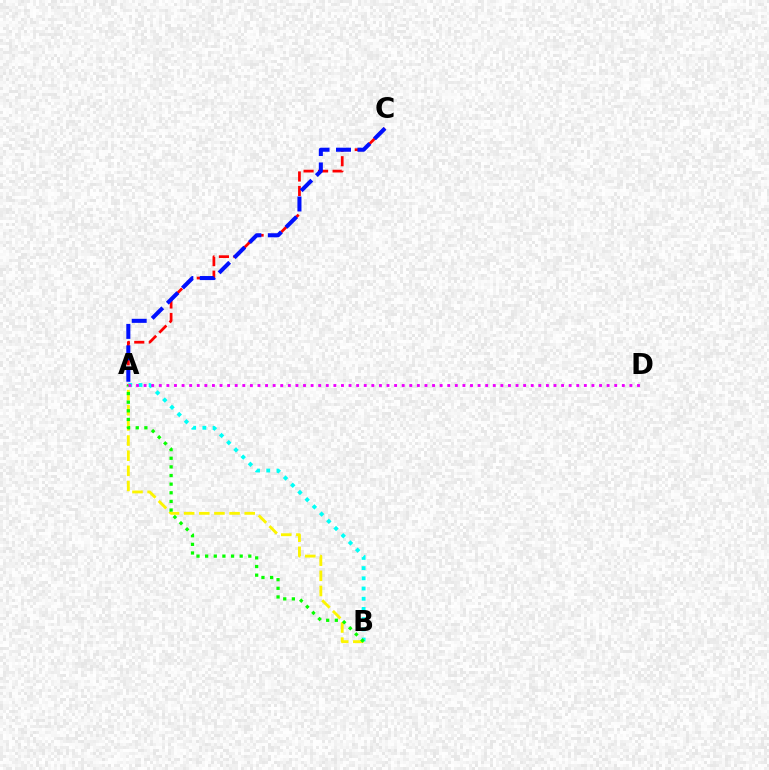{('A', 'B'): [{'color': '#fcf500', 'line_style': 'dashed', 'thickness': 2.06}, {'color': '#00fff6', 'line_style': 'dotted', 'thickness': 2.77}, {'color': '#08ff00', 'line_style': 'dotted', 'thickness': 2.35}], ('A', 'C'): [{'color': '#ff0000', 'line_style': 'dashed', 'thickness': 1.97}, {'color': '#0010ff', 'line_style': 'dashed', 'thickness': 2.91}], ('A', 'D'): [{'color': '#ee00ff', 'line_style': 'dotted', 'thickness': 2.06}]}